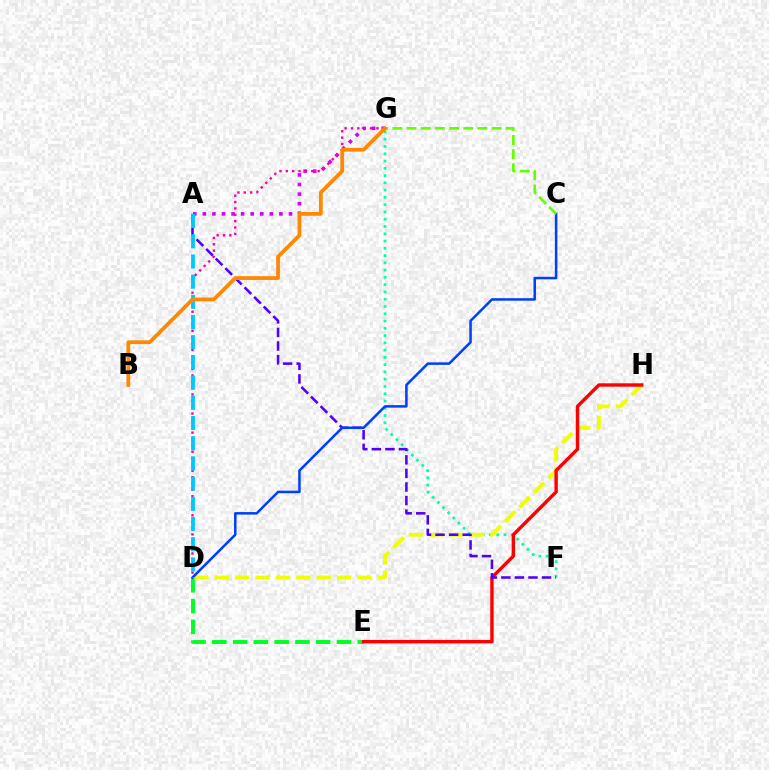{('A', 'G'): [{'color': '#d600ff', 'line_style': 'dotted', 'thickness': 2.6}], ('D', 'G'): [{'color': '#ff00a0', 'line_style': 'dotted', 'thickness': 1.73}], ('D', 'E'): [{'color': '#00ff27', 'line_style': 'dashed', 'thickness': 2.82}], ('F', 'G'): [{'color': '#00ffaf', 'line_style': 'dotted', 'thickness': 1.98}], ('D', 'H'): [{'color': '#eeff00', 'line_style': 'dashed', 'thickness': 2.77}], ('E', 'H'): [{'color': '#ff0000', 'line_style': 'solid', 'thickness': 2.45}], ('A', 'F'): [{'color': '#4f00ff', 'line_style': 'dashed', 'thickness': 1.84}], ('C', 'D'): [{'color': '#003fff', 'line_style': 'solid', 'thickness': 1.82}], ('A', 'D'): [{'color': '#00c7ff', 'line_style': 'dashed', 'thickness': 2.74}], ('C', 'G'): [{'color': '#66ff00', 'line_style': 'dashed', 'thickness': 1.93}], ('B', 'G'): [{'color': '#ff8800', 'line_style': 'solid', 'thickness': 2.72}]}